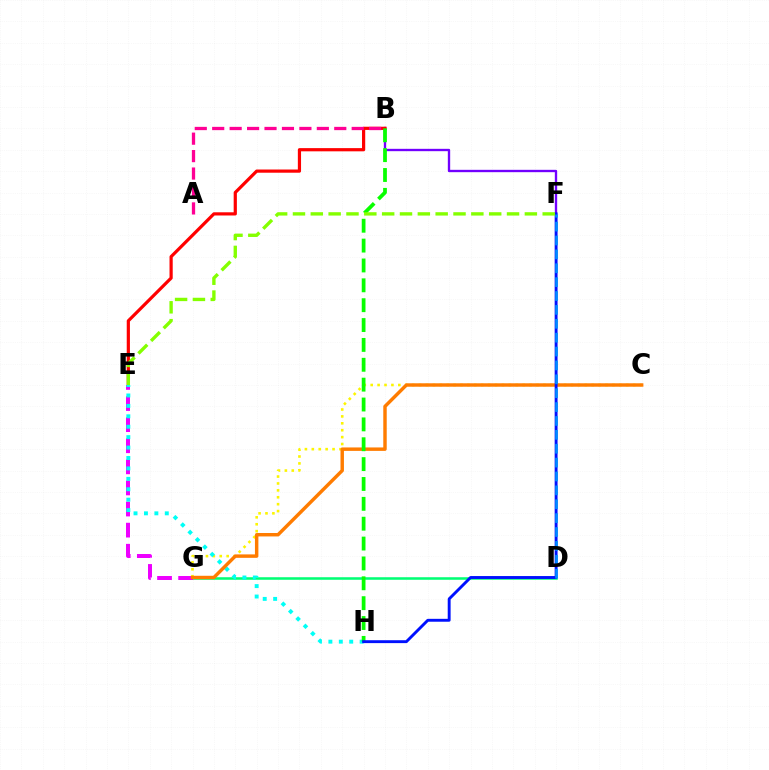{('B', 'F'): [{'color': '#7200ff', 'line_style': 'solid', 'thickness': 1.69}], ('D', 'G'): [{'color': '#00ff74', 'line_style': 'solid', 'thickness': 1.83}], ('B', 'E'): [{'color': '#ff0000', 'line_style': 'solid', 'thickness': 2.31}], ('E', 'G'): [{'color': '#ee00ff', 'line_style': 'dashed', 'thickness': 2.87}], ('C', 'G'): [{'color': '#fcf500', 'line_style': 'dotted', 'thickness': 1.88}, {'color': '#ff7c00', 'line_style': 'solid', 'thickness': 2.48}], ('E', 'H'): [{'color': '#00fff6', 'line_style': 'dotted', 'thickness': 2.83}], ('A', 'B'): [{'color': '#ff0094', 'line_style': 'dashed', 'thickness': 2.37}], ('B', 'H'): [{'color': '#08ff00', 'line_style': 'dashed', 'thickness': 2.7}], ('F', 'H'): [{'color': '#0010ff', 'line_style': 'solid', 'thickness': 2.08}], ('D', 'F'): [{'color': '#008cff', 'line_style': 'dashed', 'thickness': 1.89}], ('E', 'F'): [{'color': '#84ff00', 'line_style': 'dashed', 'thickness': 2.42}]}